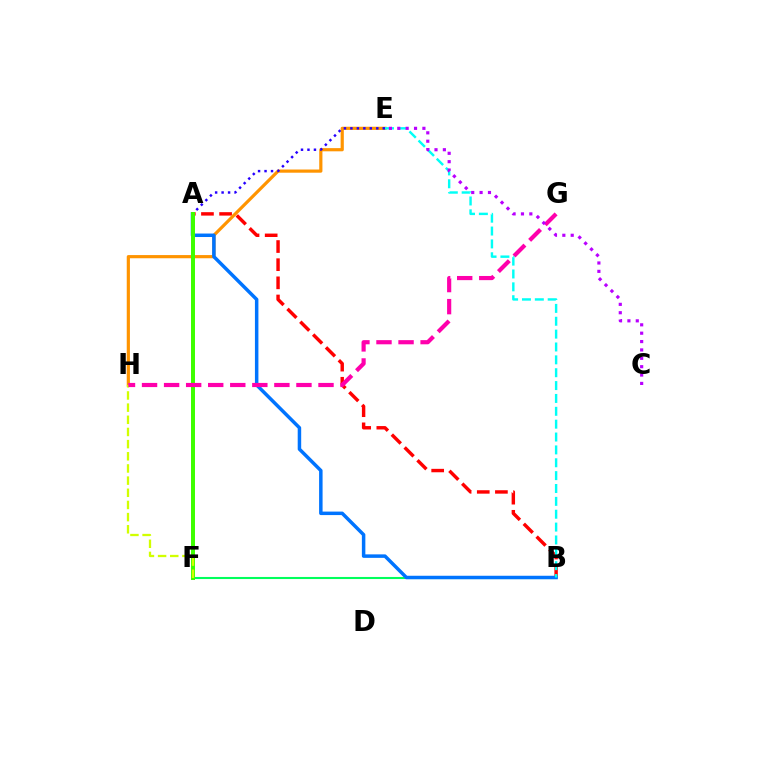{('B', 'F'): [{'color': '#00ff5c', 'line_style': 'solid', 'thickness': 1.5}], ('A', 'B'): [{'color': '#ff0000', 'line_style': 'dashed', 'thickness': 2.46}, {'color': '#0074ff', 'line_style': 'solid', 'thickness': 2.51}], ('E', 'H'): [{'color': '#ff9400', 'line_style': 'solid', 'thickness': 2.29}], ('B', 'E'): [{'color': '#00fff6', 'line_style': 'dashed', 'thickness': 1.75}], ('A', 'E'): [{'color': '#2500ff', 'line_style': 'dotted', 'thickness': 1.76}], ('A', 'F'): [{'color': '#3dff00', 'line_style': 'solid', 'thickness': 2.86}], ('F', 'H'): [{'color': '#d1ff00', 'line_style': 'dashed', 'thickness': 1.65}], ('G', 'H'): [{'color': '#ff00ac', 'line_style': 'dashed', 'thickness': 3.0}], ('C', 'E'): [{'color': '#b900ff', 'line_style': 'dotted', 'thickness': 2.27}]}